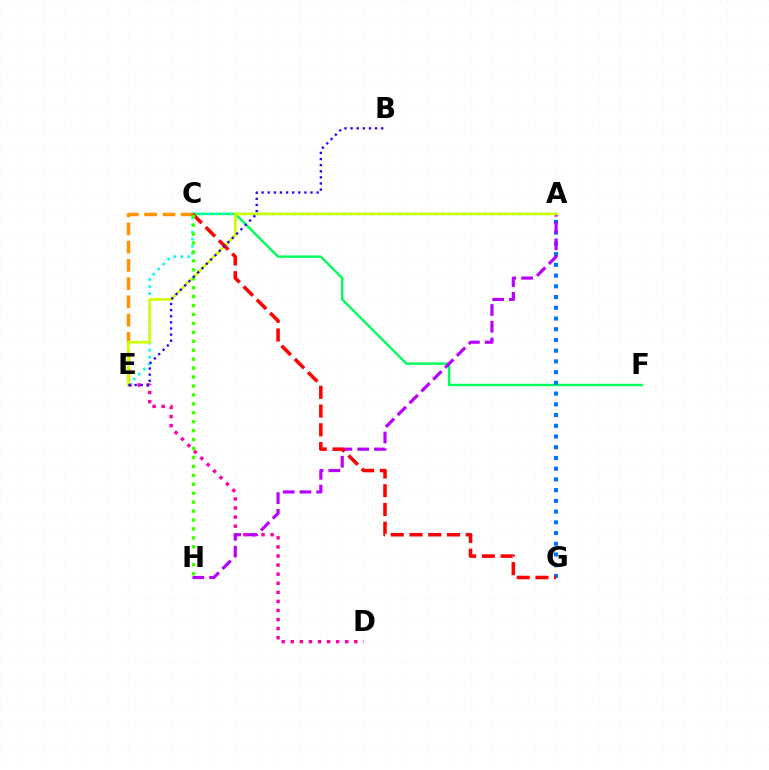{('C', 'F'): [{'color': '#00ff5c', 'line_style': 'solid', 'thickness': 1.74}], ('D', 'E'): [{'color': '#ff00ac', 'line_style': 'dotted', 'thickness': 2.47}], ('A', 'G'): [{'color': '#0074ff', 'line_style': 'dotted', 'thickness': 2.91}], ('A', 'E'): [{'color': '#00fff6', 'line_style': 'dotted', 'thickness': 1.92}, {'color': '#d1ff00', 'line_style': 'solid', 'thickness': 1.96}], ('A', 'H'): [{'color': '#b900ff', 'line_style': 'dashed', 'thickness': 2.28}], ('C', 'E'): [{'color': '#ff9400', 'line_style': 'dashed', 'thickness': 2.48}], ('C', 'G'): [{'color': '#ff0000', 'line_style': 'dashed', 'thickness': 2.55}], ('C', 'H'): [{'color': '#3dff00', 'line_style': 'dotted', 'thickness': 2.43}], ('B', 'E'): [{'color': '#2500ff', 'line_style': 'dotted', 'thickness': 1.66}]}